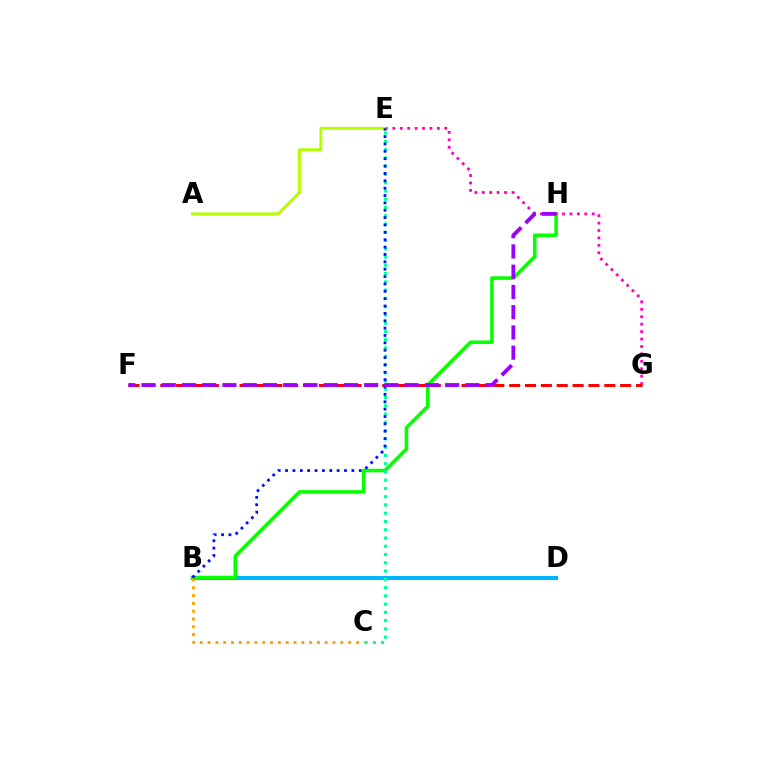{('B', 'D'): [{'color': '#00b5ff', 'line_style': 'solid', 'thickness': 2.9}], ('B', 'H'): [{'color': '#08ff00', 'line_style': 'solid', 'thickness': 2.58}], ('B', 'C'): [{'color': '#ffa500', 'line_style': 'dotted', 'thickness': 2.12}], ('E', 'G'): [{'color': '#ff00bd', 'line_style': 'dotted', 'thickness': 2.02}], ('F', 'G'): [{'color': '#ff0000', 'line_style': 'dashed', 'thickness': 2.15}], ('C', 'E'): [{'color': '#00ff9d', 'line_style': 'dotted', 'thickness': 2.24}], ('A', 'E'): [{'color': '#b3ff00', 'line_style': 'solid', 'thickness': 2.1}], ('B', 'E'): [{'color': '#0010ff', 'line_style': 'dotted', 'thickness': 2.0}], ('F', 'H'): [{'color': '#9b00ff', 'line_style': 'dashed', 'thickness': 2.75}]}